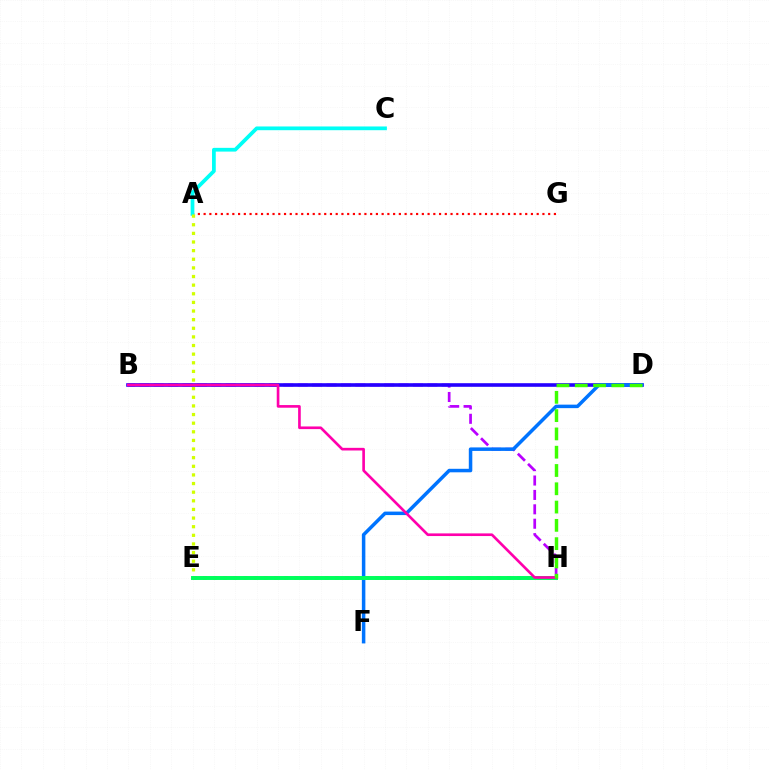{('A', 'G'): [{'color': '#ff0000', 'line_style': 'dotted', 'thickness': 1.56}], ('A', 'C'): [{'color': '#00fff6', 'line_style': 'solid', 'thickness': 2.69}], ('B', 'H'): [{'color': '#b900ff', 'line_style': 'dashed', 'thickness': 1.96}, {'color': '#ff00ac', 'line_style': 'solid', 'thickness': 1.91}], ('B', 'D'): [{'color': '#2500ff', 'line_style': 'solid', 'thickness': 2.6}], ('A', 'E'): [{'color': '#d1ff00', 'line_style': 'dotted', 'thickness': 2.34}], ('D', 'F'): [{'color': '#0074ff', 'line_style': 'solid', 'thickness': 2.52}], ('E', 'H'): [{'color': '#ff9400', 'line_style': 'dotted', 'thickness': 2.75}, {'color': '#00ff5c', 'line_style': 'solid', 'thickness': 2.84}], ('D', 'H'): [{'color': '#3dff00', 'line_style': 'dashed', 'thickness': 2.48}]}